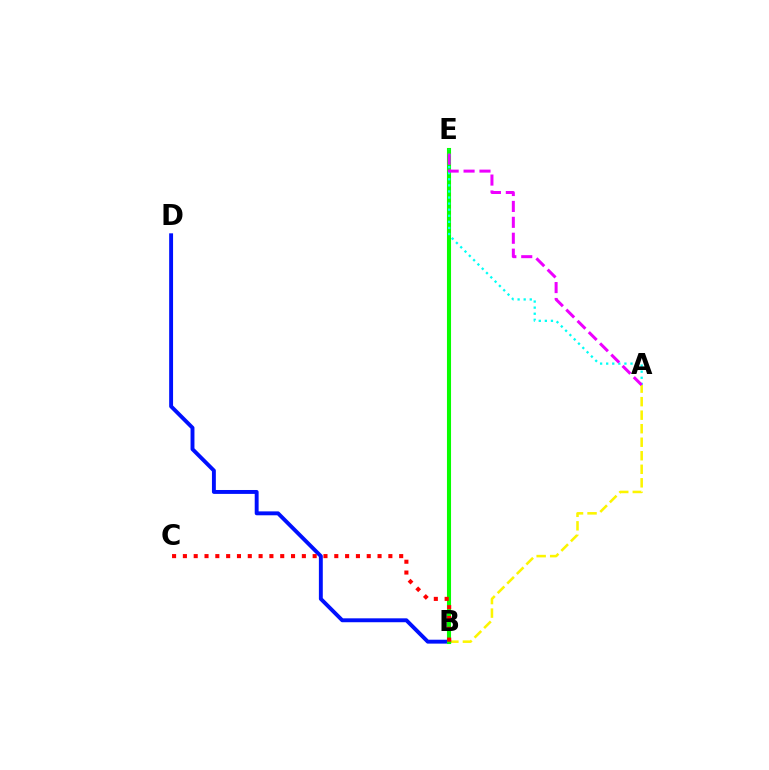{('A', 'B'): [{'color': '#fcf500', 'line_style': 'dashed', 'thickness': 1.84}], ('B', 'D'): [{'color': '#0010ff', 'line_style': 'solid', 'thickness': 2.81}], ('B', 'E'): [{'color': '#08ff00', 'line_style': 'solid', 'thickness': 2.93}], ('A', 'E'): [{'color': '#00fff6', 'line_style': 'dotted', 'thickness': 1.65}, {'color': '#ee00ff', 'line_style': 'dashed', 'thickness': 2.16}], ('B', 'C'): [{'color': '#ff0000', 'line_style': 'dotted', 'thickness': 2.94}]}